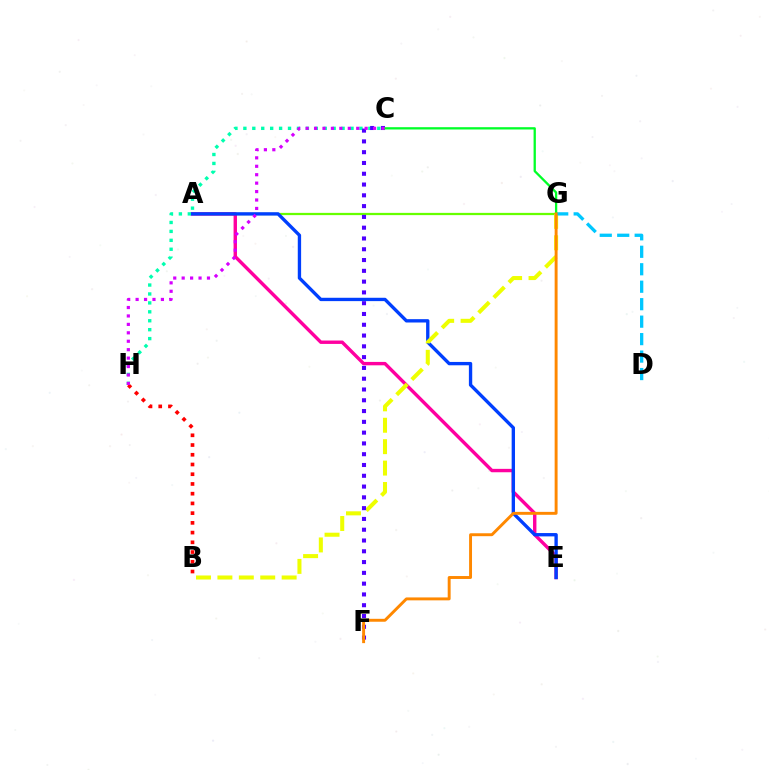{('A', 'G'): [{'color': '#66ff00', 'line_style': 'solid', 'thickness': 1.62}], ('A', 'E'): [{'color': '#ff00a0', 'line_style': 'solid', 'thickness': 2.45}, {'color': '#003fff', 'line_style': 'solid', 'thickness': 2.41}], ('B', 'H'): [{'color': '#ff0000', 'line_style': 'dotted', 'thickness': 2.64}], ('B', 'G'): [{'color': '#eeff00', 'line_style': 'dashed', 'thickness': 2.91}], ('C', 'H'): [{'color': '#00ffaf', 'line_style': 'dotted', 'thickness': 2.43}, {'color': '#d600ff', 'line_style': 'dotted', 'thickness': 2.29}], ('D', 'G'): [{'color': '#00c7ff', 'line_style': 'dashed', 'thickness': 2.37}], ('C', 'F'): [{'color': '#4f00ff', 'line_style': 'dotted', 'thickness': 2.93}], ('C', 'G'): [{'color': '#00ff27', 'line_style': 'solid', 'thickness': 1.65}], ('F', 'G'): [{'color': '#ff8800', 'line_style': 'solid', 'thickness': 2.11}]}